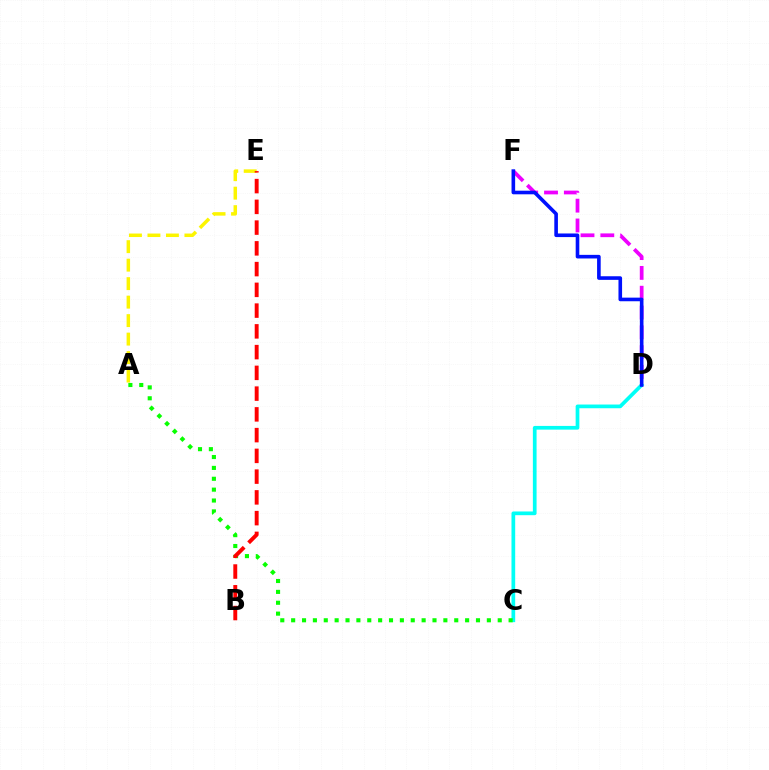{('D', 'F'): [{'color': '#ee00ff', 'line_style': 'dashed', 'thickness': 2.69}, {'color': '#0010ff', 'line_style': 'solid', 'thickness': 2.6}], ('A', 'E'): [{'color': '#fcf500', 'line_style': 'dashed', 'thickness': 2.51}], ('C', 'D'): [{'color': '#00fff6', 'line_style': 'solid', 'thickness': 2.67}], ('A', 'C'): [{'color': '#08ff00', 'line_style': 'dotted', 'thickness': 2.95}], ('B', 'E'): [{'color': '#ff0000', 'line_style': 'dashed', 'thickness': 2.82}]}